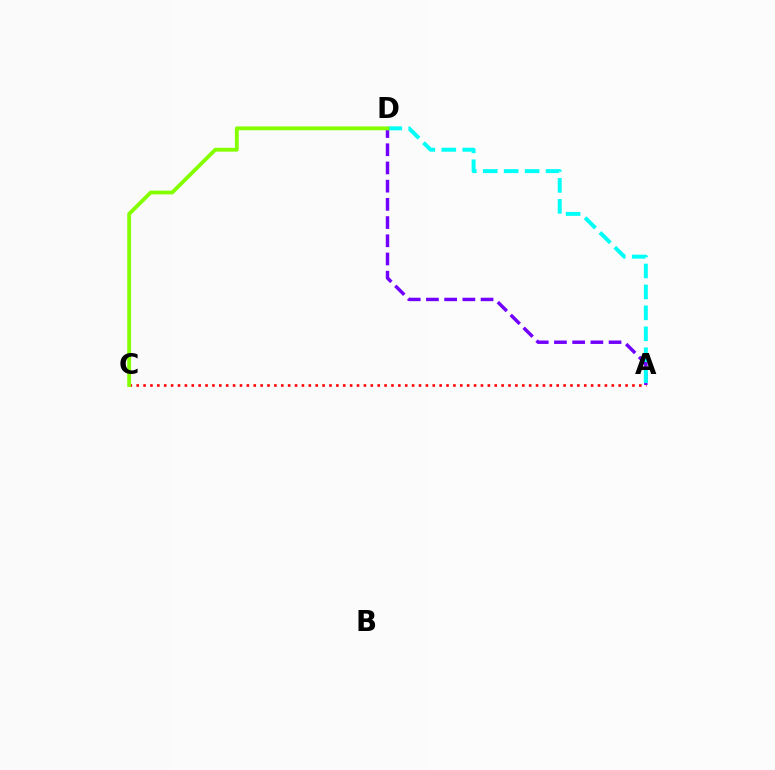{('A', 'C'): [{'color': '#ff0000', 'line_style': 'dotted', 'thickness': 1.87}], ('A', 'D'): [{'color': '#7200ff', 'line_style': 'dashed', 'thickness': 2.47}, {'color': '#00fff6', 'line_style': 'dashed', 'thickness': 2.84}], ('C', 'D'): [{'color': '#84ff00', 'line_style': 'solid', 'thickness': 2.75}]}